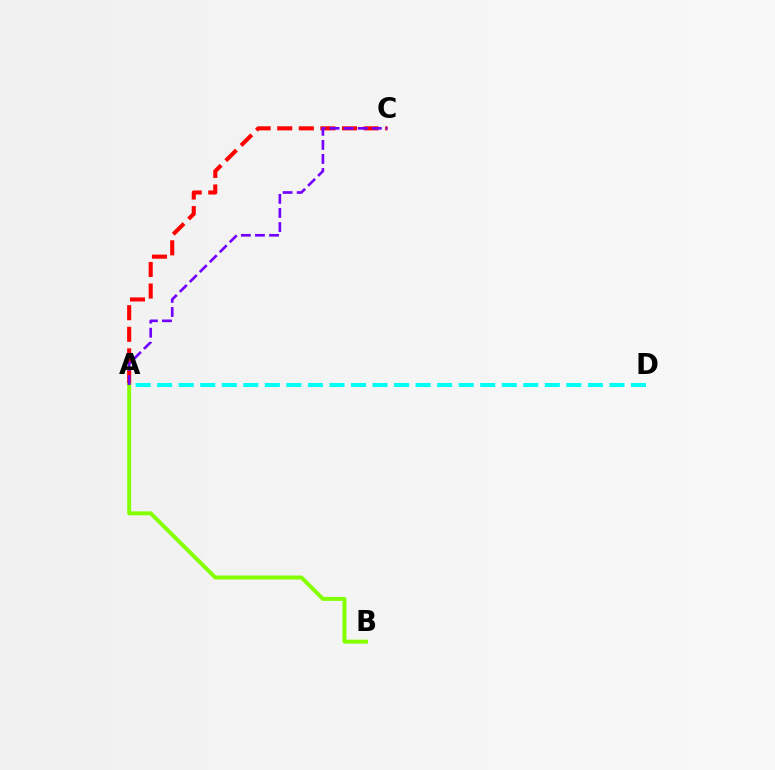{('A', 'C'): [{'color': '#ff0000', 'line_style': 'dashed', 'thickness': 2.93}, {'color': '#7200ff', 'line_style': 'dashed', 'thickness': 1.91}], ('A', 'D'): [{'color': '#00fff6', 'line_style': 'dashed', 'thickness': 2.93}], ('A', 'B'): [{'color': '#84ff00', 'line_style': 'solid', 'thickness': 2.85}]}